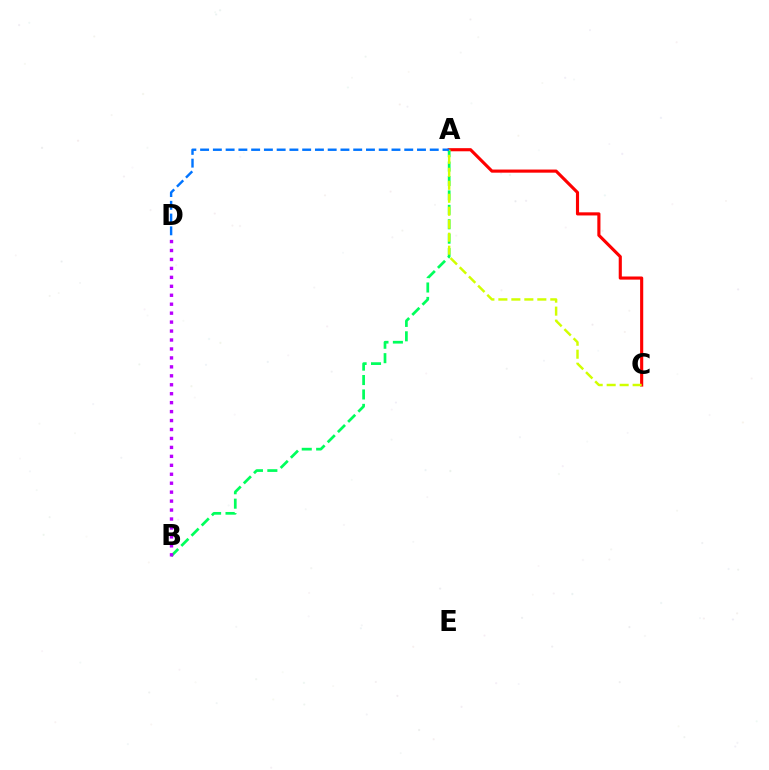{('A', 'C'): [{'color': '#ff0000', 'line_style': 'solid', 'thickness': 2.25}, {'color': '#d1ff00', 'line_style': 'dashed', 'thickness': 1.76}], ('A', 'B'): [{'color': '#00ff5c', 'line_style': 'dashed', 'thickness': 1.96}], ('B', 'D'): [{'color': '#b900ff', 'line_style': 'dotted', 'thickness': 2.43}], ('A', 'D'): [{'color': '#0074ff', 'line_style': 'dashed', 'thickness': 1.73}]}